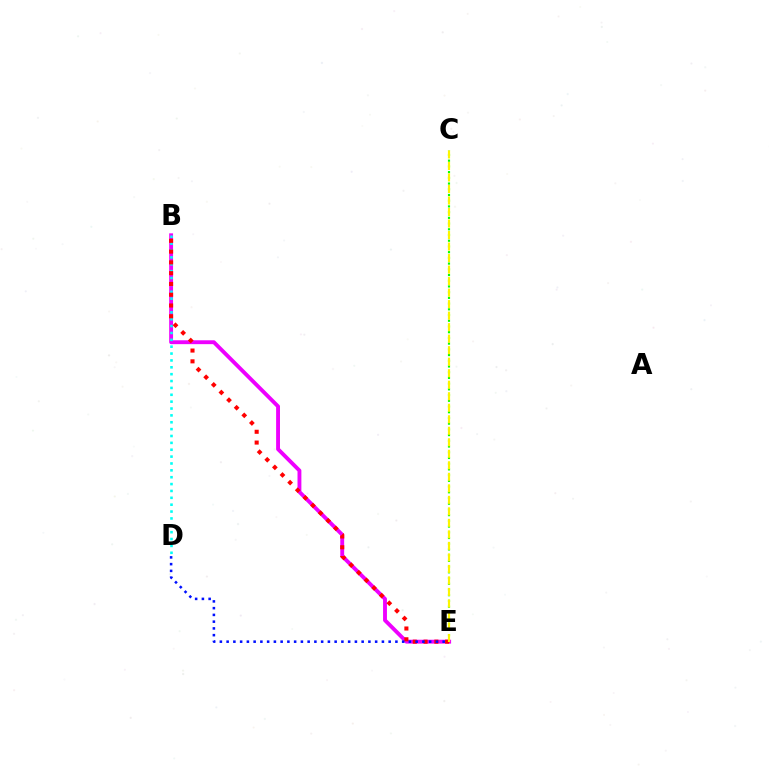{('C', 'E'): [{'color': '#08ff00', 'line_style': 'dotted', 'thickness': 1.55}, {'color': '#fcf500', 'line_style': 'dashed', 'thickness': 1.56}], ('B', 'E'): [{'color': '#ee00ff', 'line_style': 'solid', 'thickness': 2.79}, {'color': '#ff0000', 'line_style': 'dotted', 'thickness': 2.93}], ('B', 'D'): [{'color': '#00fff6', 'line_style': 'dotted', 'thickness': 1.87}], ('D', 'E'): [{'color': '#0010ff', 'line_style': 'dotted', 'thickness': 1.83}]}